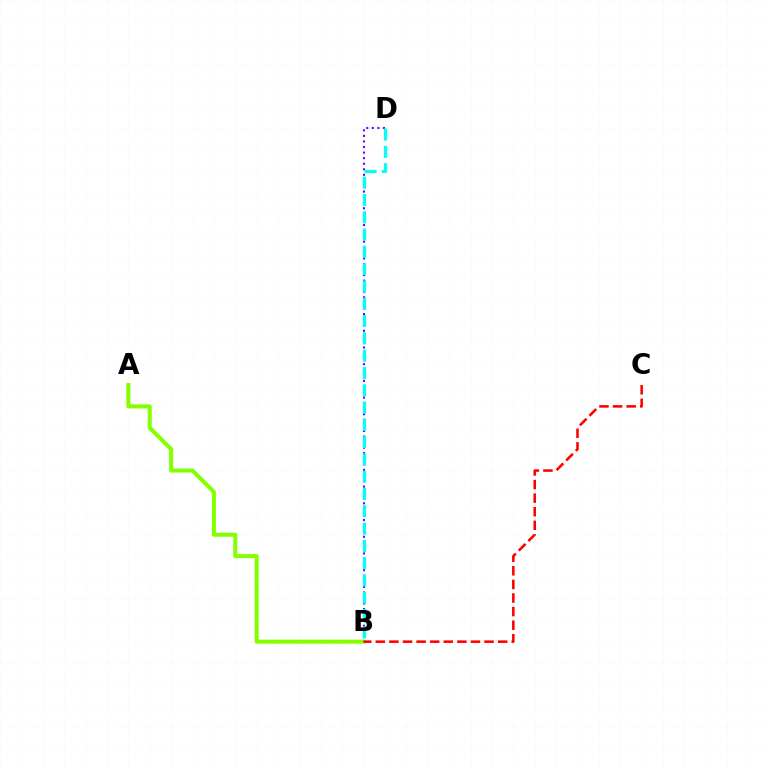{('A', 'B'): [{'color': '#84ff00', 'line_style': 'solid', 'thickness': 2.92}], ('B', 'C'): [{'color': '#ff0000', 'line_style': 'dashed', 'thickness': 1.85}], ('B', 'D'): [{'color': '#7200ff', 'line_style': 'dotted', 'thickness': 1.51}, {'color': '#00fff6', 'line_style': 'dashed', 'thickness': 2.35}]}